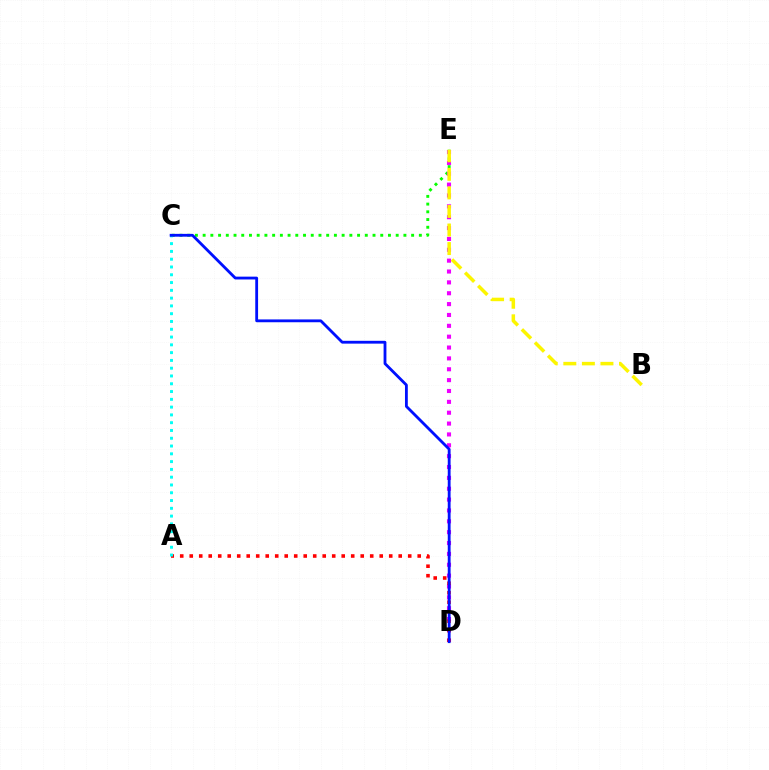{('C', 'E'): [{'color': '#08ff00', 'line_style': 'dotted', 'thickness': 2.1}], ('D', 'E'): [{'color': '#ee00ff', 'line_style': 'dotted', 'thickness': 2.95}], ('A', 'D'): [{'color': '#ff0000', 'line_style': 'dotted', 'thickness': 2.58}], ('A', 'C'): [{'color': '#00fff6', 'line_style': 'dotted', 'thickness': 2.12}], ('B', 'E'): [{'color': '#fcf500', 'line_style': 'dashed', 'thickness': 2.52}], ('C', 'D'): [{'color': '#0010ff', 'line_style': 'solid', 'thickness': 2.03}]}